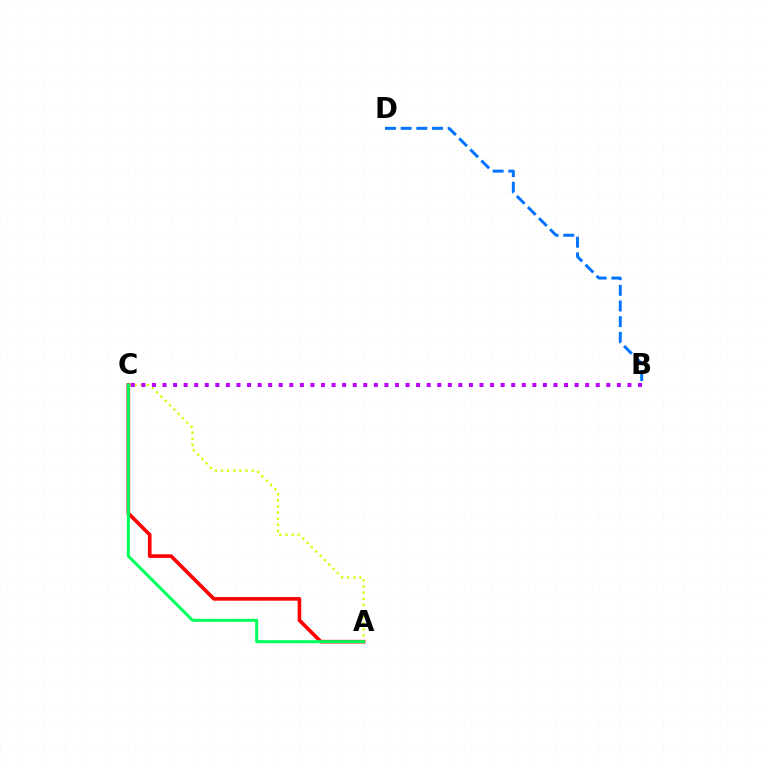{('A', 'C'): [{'color': '#d1ff00', 'line_style': 'dotted', 'thickness': 1.66}, {'color': '#ff0000', 'line_style': 'solid', 'thickness': 2.61}, {'color': '#00ff5c', 'line_style': 'solid', 'thickness': 2.18}], ('B', 'D'): [{'color': '#0074ff', 'line_style': 'dashed', 'thickness': 2.13}], ('B', 'C'): [{'color': '#b900ff', 'line_style': 'dotted', 'thickness': 2.87}]}